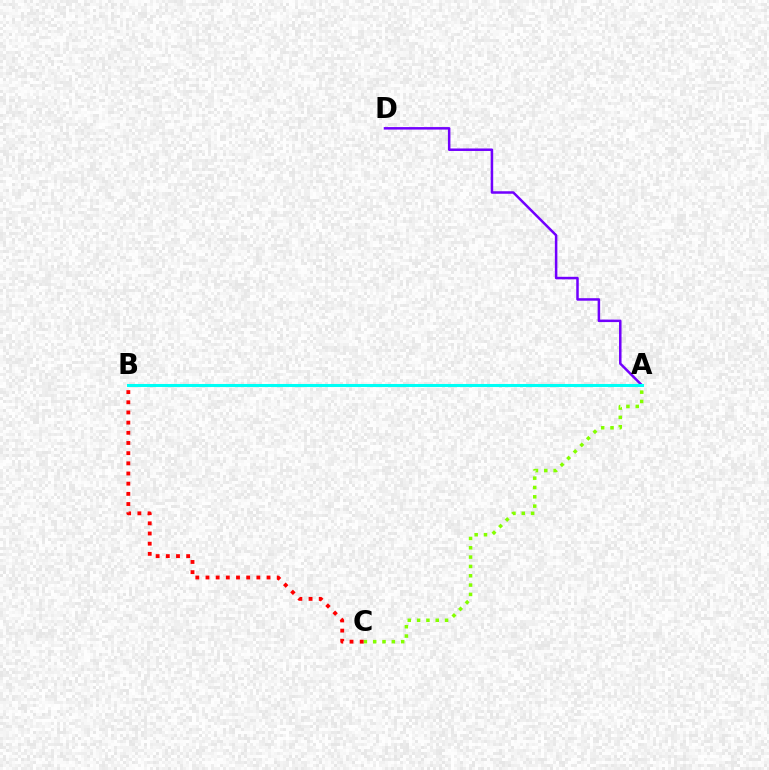{('A', 'C'): [{'color': '#84ff00', 'line_style': 'dotted', 'thickness': 2.53}], ('B', 'C'): [{'color': '#ff0000', 'line_style': 'dotted', 'thickness': 2.76}], ('A', 'D'): [{'color': '#7200ff', 'line_style': 'solid', 'thickness': 1.81}], ('A', 'B'): [{'color': '#00fff6', 'line_style': 'solid', 'thickness': 2.2}]}